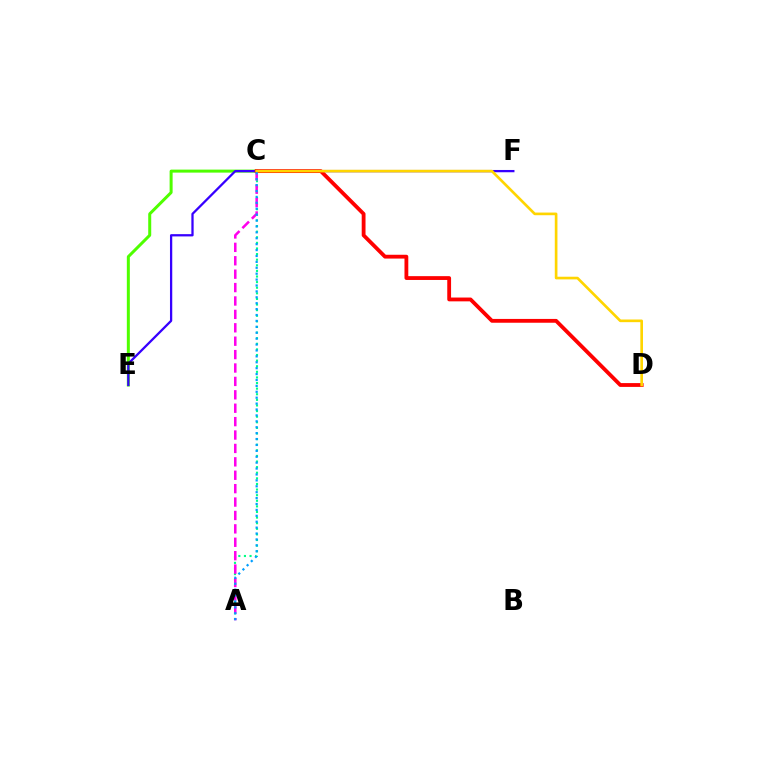{('C', 'E'): [{'color': '#4fff00', 'line_style': 'solid', 'thickness': 2.16}], ('A', 'C'): [{'color': '#00ff86', 'line_style': 'dotted', 'thickness': 1.52}, {'color': '#ff00ed', 'line_style': 'dashed', 'thickness': 1.82}, {'color': '#009eff', 'line_style': 'dotted', 'thickness': 1.6}], ('E', 'F'): [{'color': '#3700ff', 'line_style': 'solid', 'thickness': 1.64}], ('C', 'D'): [{'color': '#ff0000', 'line_style': 'solid', 'thickness': 2.75}, {'color': '#ffd500', 'line_style': 'solid', 'thickness': 1.92}]}